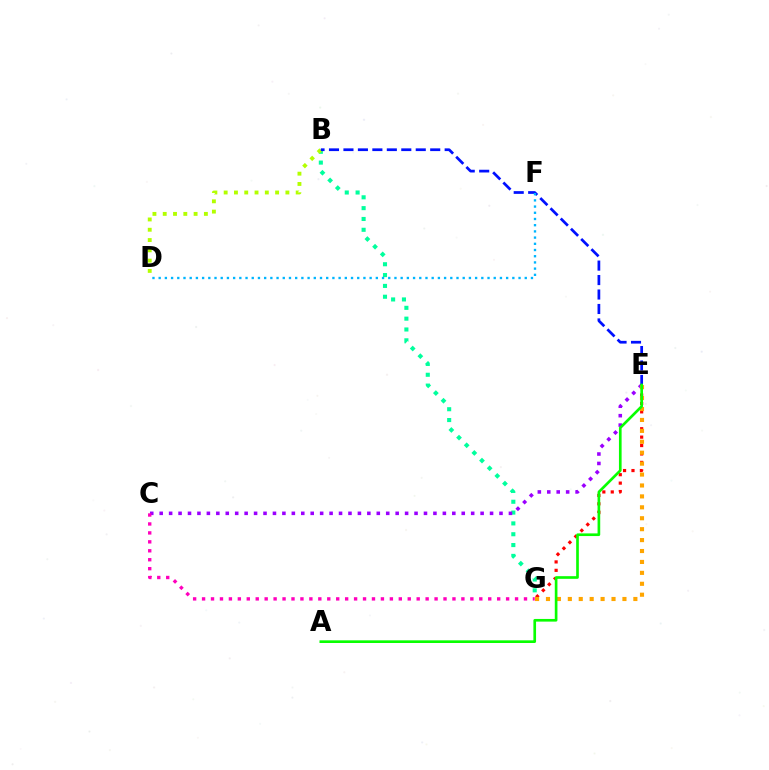{('B', 'G'): [{'color': '#00ff9d', 'line_style': 'dotted', 'thickness': 2.94}], ('B', 'D'): [{'color': '#b3ff00', 'line_style': 'dotted', 'thickness': 2.8}], ('C', 'E'): [{'color': '#9b00ff', 'line_style': 'dotted', 'thickness': 2.56}], ('E', 'G'): [{'color': '#ff0000', 'line_style': 'dotted', 'thickness': 2.29}, {'color': '#ffa500', 'line_style': 'dotted', 'thickness': 2.97}], ('B', 'E'): [{'color': '#0010ff', 'line_style': 'dashed', 'thickness': 1.96}], ('D', 'F'): [{'color': '#00b5ff', 'line_style': 'dotted', 'thickness': 1.69}], ('A', 'E'): [{'color': '#08ff00', 'line_style': 'solid', 'thickness': 1.92}], ('C', 'G'): [{'color': '#ff00bd', 'line_style': 'dotted', 'thickness': 2.43}]}